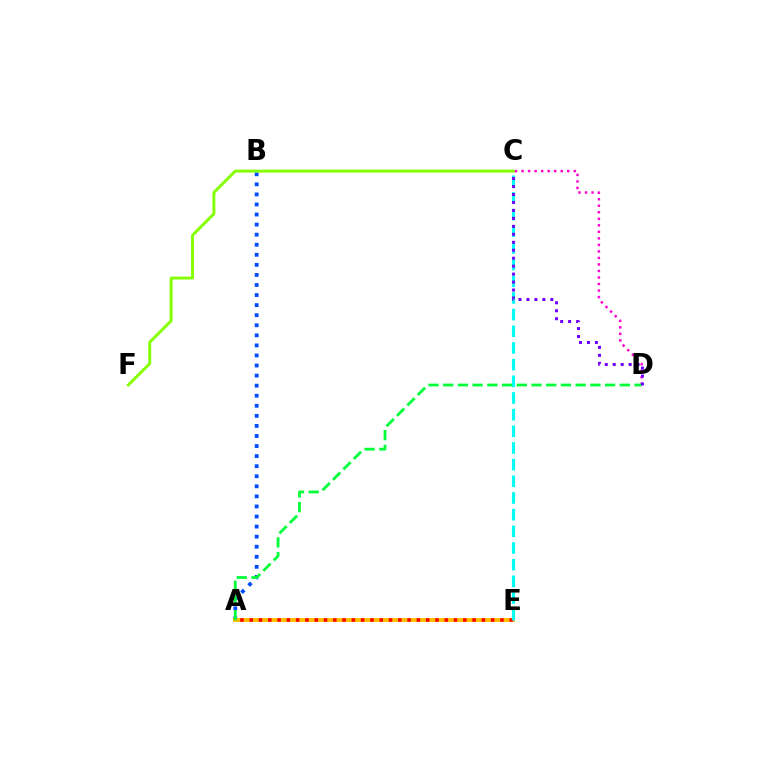{('A', 'B'): [{'color': '#004bff', 'line_style': 'dotted', 'thickness': 2.73}], ('A', 'E'): [{'color': '#ffbd00', 'line_style': 'solid', 'thickness': 2.81}, {'color': '#ff0000', 'line_style': 'dotted', 'thickness': 2.52}], ('C', 'D'): [{'color': '#ff00cf', 'line_style': 'dotted', 'thickness': 1.77}, {'color': '#7200ff', 'line_style': 'dotted', 'thickness': 2.16}], ('C', 'E'): [{'color': '#00fff6', 'line_style': 'dashed', 'thickness': 2.26}], ('A', 'D'): [{'color': '#00ff39', 'line_style': 'dashed', 'thickness': 2.0}], ('C', 'F'): [{'color': '#84ff00', 'line_style': 'solid', 'thickness': 2.09}]}